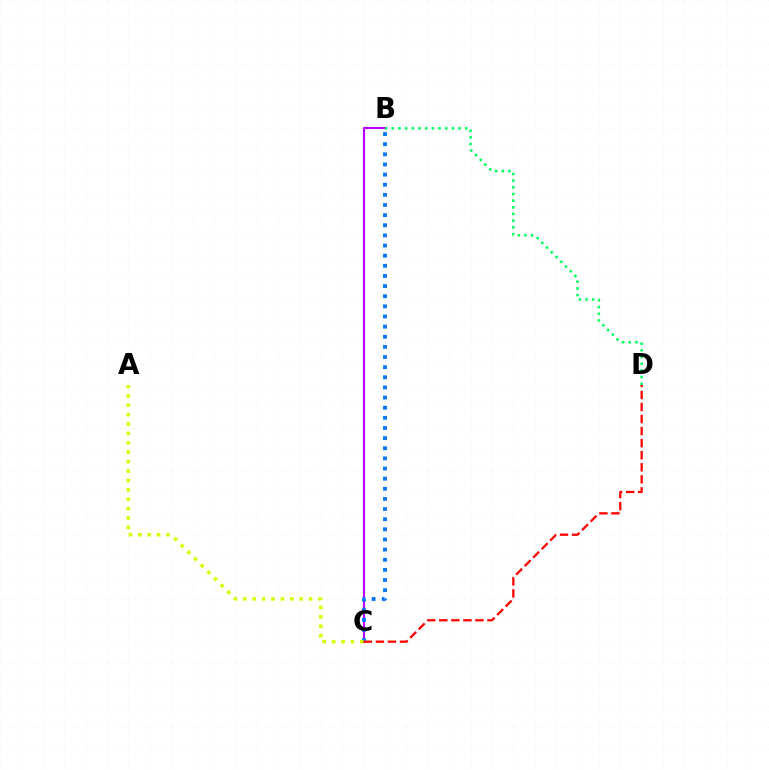{('B', 'C'): [{'color': '#b900ff', 'line_style': 'solid', 'thickness': 1.55}, {'color': '#0074ff', 'line_style': 'dotted', 'thickness': 2.75}], ('B', 'D'): [{'color': '#00ff5c', 'line_style': 'dotted', 'thickness': 1.81}], ('A', 'C'): [{'color': '#d1ff00', 'line_style': 'dotted', 'thickness': 2.55}], ('C', 'D'): [{'color': '#ff0000', 'line_style': 'dashed', 'thickness': 1.64}]}